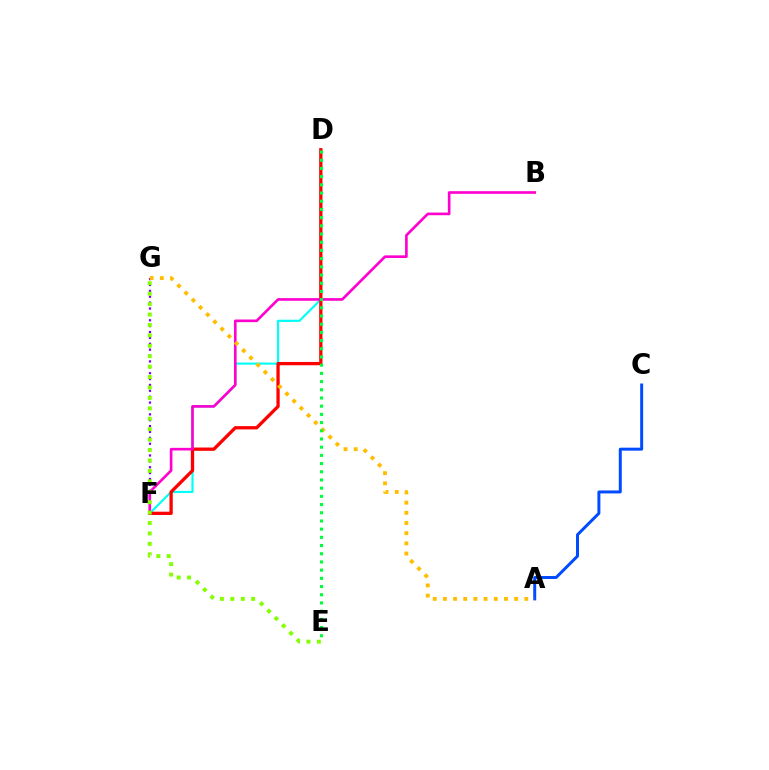{('D', 'F'): [{'color': '#00fff6', 'line_style': 'solid', 'thickness': 1.56}, {'color': '#ff0000', 'line_style': 'solid', 'thickness': 2.37}], ('A', 'C'): [{'color': '#004bff', 'line_style': 'solid', 'thickness': 2.14}], ('F', 'G'): [{'color': '#7200ff', 'line_style': 'dotted', 'thickness': 1.6}], ('B', 'F'): [{'color': '#ff00cf', 'line_style': 'solid', 'thickness': 1.9}], ('E', 'G'): [{'color': '#84ff00', 'line_style': 'dotted', 'thickness': 2.83}], ('A', 'G'): [{'color': '#ffbd00', 'line_style': 'dotted', 'thickness': 2.77}], ('D', 'E'): [{'color': '#00ff39', 'line_style': 'dotted', 'thickness': 2.23}]}